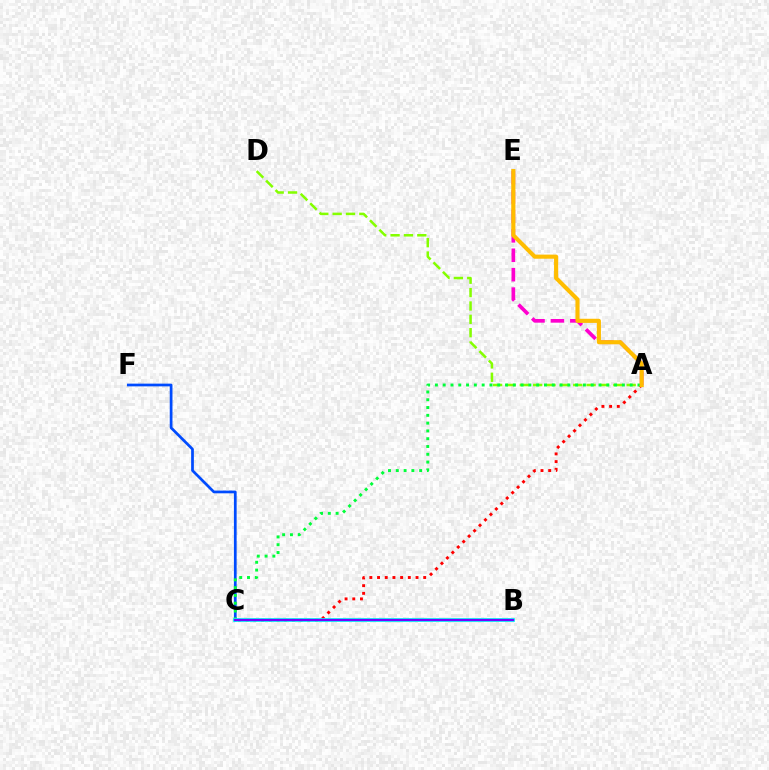{('C', 'F'): [{'color': '#004bff', 'line_style': 'solid', 'thickness': 1.96}], ('A', 'D'): [{'color': '#84ff00', 'line_style': 'dashed', 'thickness': 1.82}], ('A', 'E'): [{'color': '#ff00cf', 'line_style': 'dashed', 'thickness': 2.64}, {'color': '#ffbd00', 'line_style': 'solid', 'thickness': 2.97}], ('A', 'C'): [{'color': '#ff0000', 'line_style': 'dotted', 'thickness': 2.09}, {'color': '#00ff39', 'line_style': 'dotted', 'thickness': 2.12}], ('B', 'C'): [{'color': '#00fff6', 'line_style': 'solid', 'thickness': 2.7}, {'color': '#7200ff', 'line_style': 'solid', 'thickness': 1.62}]}